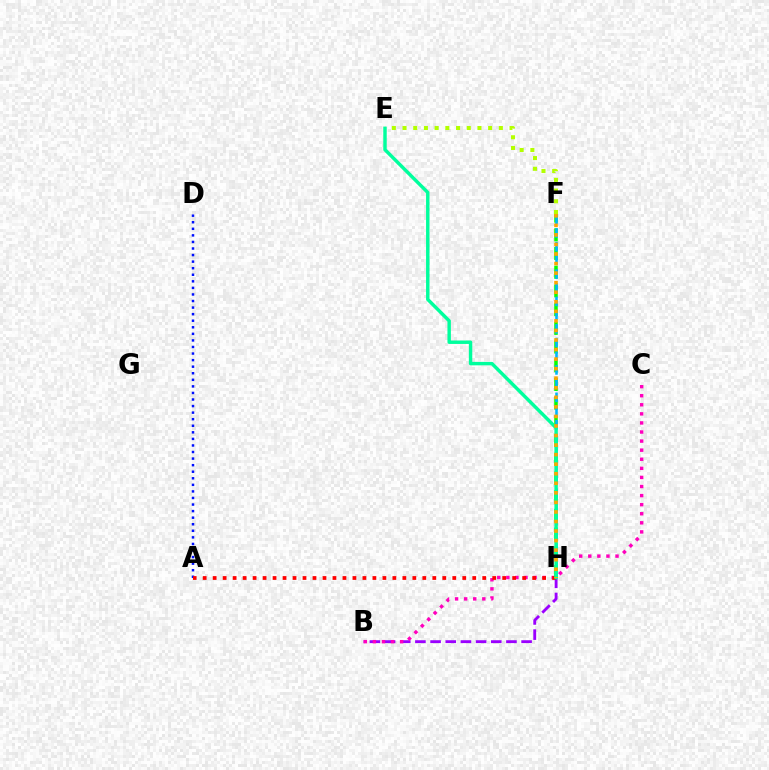{('A', 'D'): [{'color': '#0010ff', 'line_style': 'dotted', 'thickness': 1.78}], ('B', 'H'): [{'color': '#9b00ff', 'line_style': 'dashed', 'thickness': 2.06}], ('B', 'C'): [{'color': '#ff00bd', 'line_style': 'dotted', 'thickness': 2.47}], ('A', 'H'): [{'color': '#ff0000', 'line_style': 'dotted', 'thickness': 2.71}], ('F', 'H'): [{'color': '#08ff00', 'line_style': 'dashed', 'thickness': 2.54}, {'color': '#00b5ff', 'line_style': 'dashed', 'thickness': 1.86}, {'color': '#ffa500', 'line_style': 'dotted', 'thickness': 2.6}], ('E', 'F'): [{'color': '#b3ff00', 'line_style': 'dotted', 'thickness': 2.91}], ('E', 'H'): [{'color': '#00ff9d', 'line_style': 'solid', 'thickness': 2.47}]}